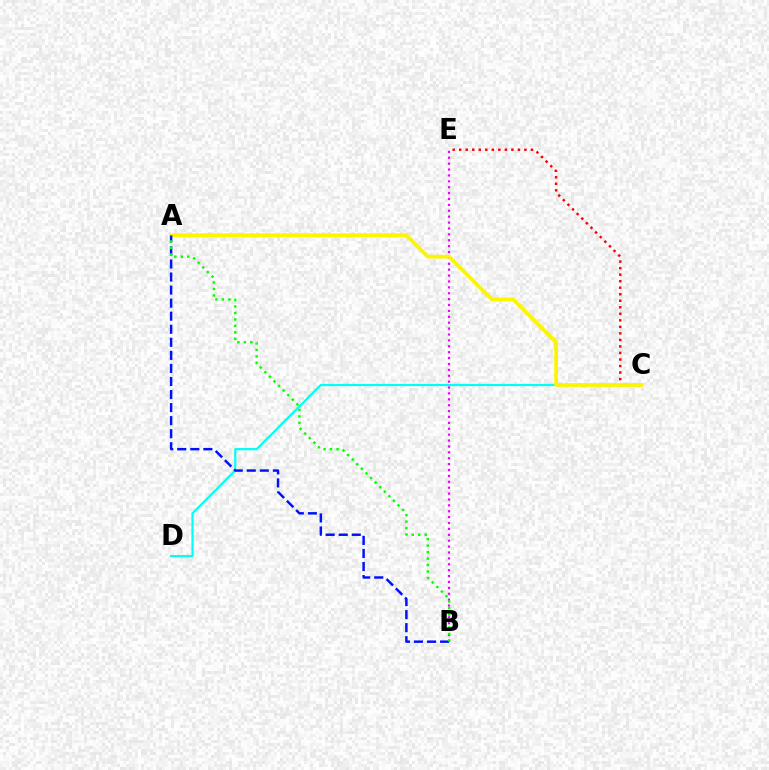{('C', 'D'): [{'color': '#00fff6', 'line_style': 'solid', 'thickness': 1.6}], ('B', 'E'): [{'color': '#ee00ff', 'line_style': 'dotted', 'thickness': 1.6}], ('C', 'E'): [{'color': '#ff0000', 'line_style': 'dotted', 'thickness': 1.77}], ('A', 'C'): [{'color': '#fcf500', 'line_style': 'solid', 'thickness': 2.72}], ('A', 'B'): [{'color': '#0010ff', 'line_style': 'dashed', 'thickness': 1.77}, {'color': '#08ff00', 'line_style': 'dotted', 'thickness': 1.76}]}